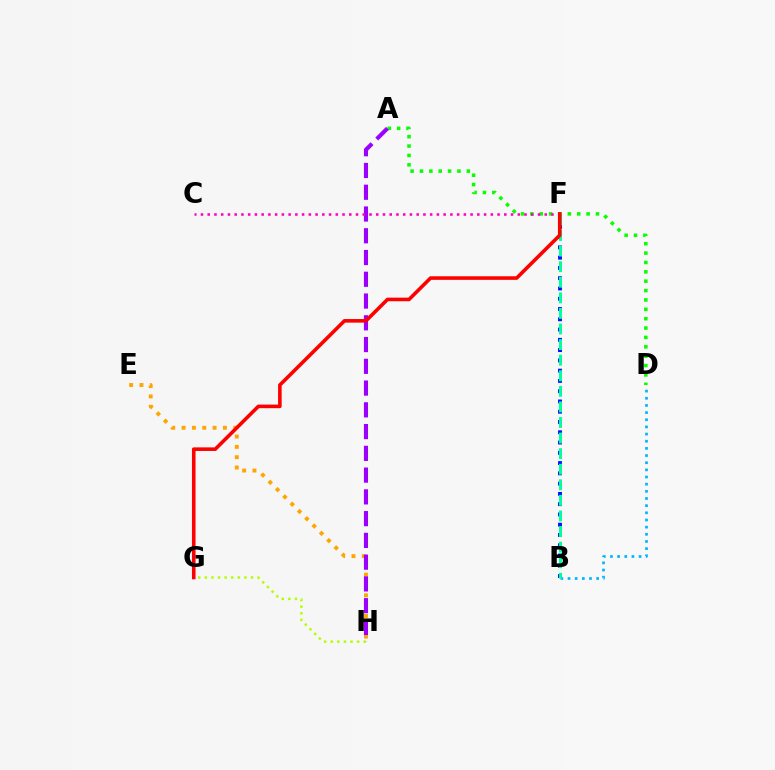{('A', 'D'): [{'color': '#08ff00', 'line_style': 'dotted', 'thickness': 2.55}], ('B', 'F'): [{'color': '#0010ff', 'line_style': 'dotted', 'thickness': 2.79}, {'color': '#00ff9d', 'line_style': 'dashed', 'thickness': 2.12}], ('E', 'H'): [{'color': '#ffa500', 'line_style': 'dotted', 'thickness': 2.81}], ('G', 'H'): [{'color': '#b3ff00', 'line_style': 'dotted', 'thickness': 1.79}], ('B', 'D'): [{'color': '#00b5ff', 'line_style': 'dotted', 'thickness': 1.95}], ('A', 'H'): [{'color': '#9b00ff', 'line_style': 'dashed', 'thickness': 2.96}], ('C', 'F'): [{'color': '#ff00bd', 'line_style': 'dotted', 'thickness': 1.83}], ('F', 'G'): [{'color': '#ff0000', 'line_style': 'solid', 'thickness': 2.59}]}